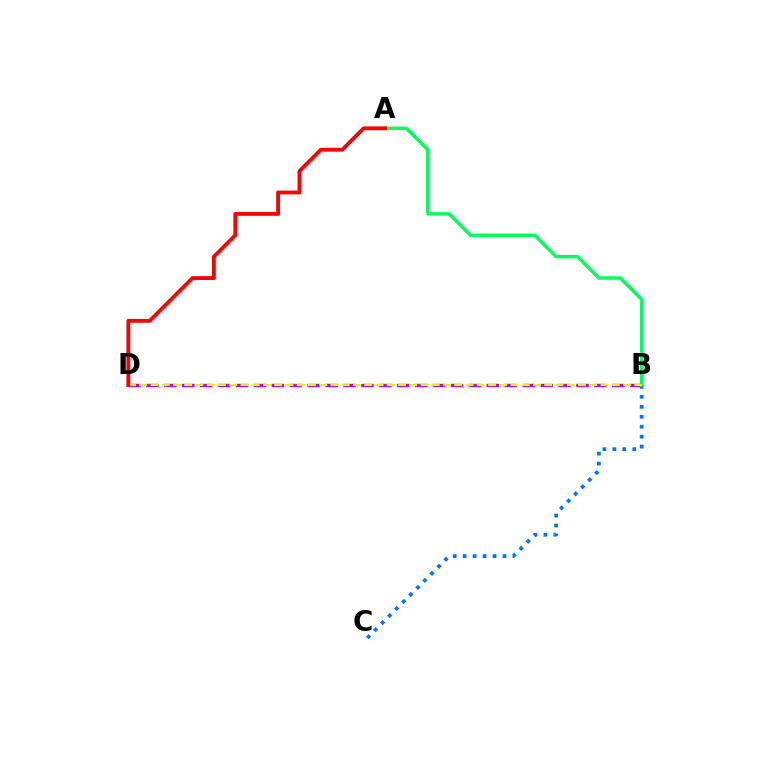{('B', 'D'): [{'color': '#b900ff', 'line_style': 'dashed', 'thickness': 2.43}, {'color': '#d1ff00', 'line_style': 'dashed', 'thickness': 1.53}], ('B', 'C'): [{'color': '#0074ff', 'line_style': 'dotted', 'thickness': 2.71}], ('A', 'B'): [{'color': '#00ff5c', 'line_style': 'solid', 'thickness': 2.49}], ('A', 'D'): [{'color': '#ff0000', 'line_style': 'solid', 'thickness': 2.77}]}